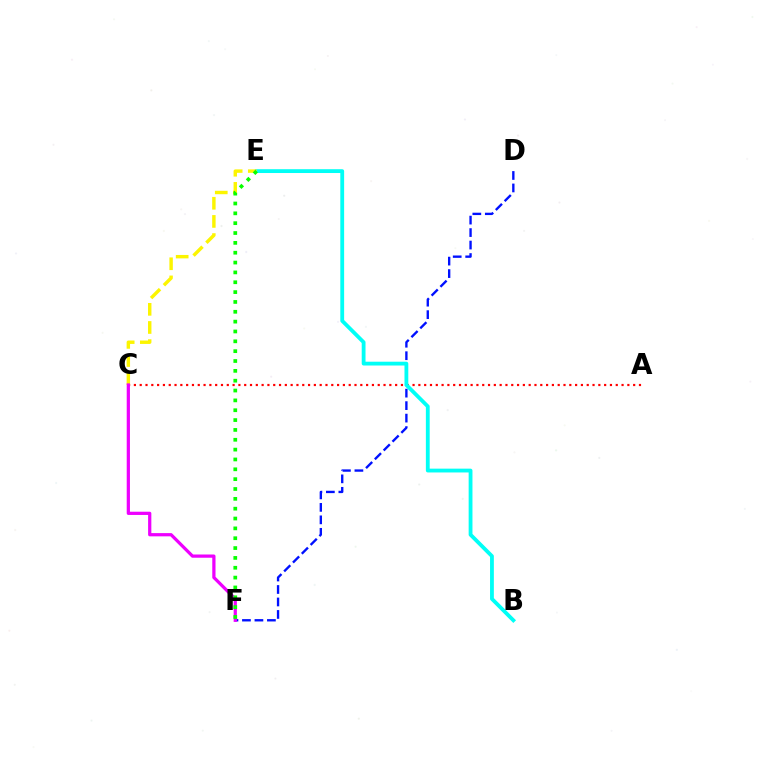{('D', 'F'): [{'color': '#0010ff', 'line_style': 'dashed', 'thickness': 1.7}], ('A', 'C'): [{'color': '#ff0000', 'line_style': 'dotted', 'thickness': 1.58}], ('B', 'E'): [{'color': '#00fff6', 'line_style': 'solid', 'thickness': 2.74}], ('C', 'E'): [{'color': '#fcf500', 'line_style': 'dashed', 'thickness': 2.47}], ('C', 'F'): [{'color': '#ee00ff', 'line_style': 'solid', 'thickness': 2.33}], ('E', 'F'): [{'color': '#08ff00', 'line_style': 'dotted', 'thickness': 2.67}]}